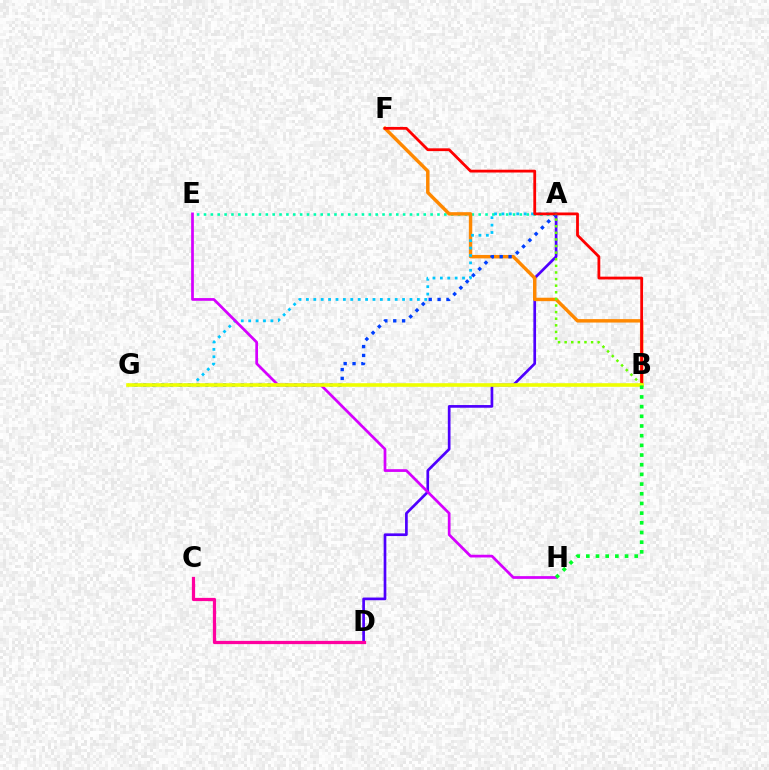{('A', 'E'): [{'color': '#00ffaf', 'line_style': 'dotted', 'thickness': 1.87}], ('A', 'D'): [{'color': '#4f00ff', 'line_style': 'solid', 'thickness': 1.94}], ('C', 'D'): [{'color': '#ff00a0', 'line_style': 'solid', 'thickness': 2.33}], ('B', 'F'): [{'color': '#ff8800', 'line_style': 'solid', 'thickness': 2.47}, {'color': '#ff0000', 'line_style': 'solid', 'thickness': 2.01}], ('A', 'G'): [{'color': '#003fff', 'line_style': 'dotted', 'thickness': 2.41}, {'color': '#00c7ff', 'line_style': 'dotted', 'thickness': 2.01}], ('E', 'H'): [{'color': '#d600ff', 'line_style': 'solid', 'thickness': 1.96}], ('A', 'B'): [{'color': '#66ff00', 'line_style': 'dotted', 'thickness': 1.8}], ('B', 'G'): [{'color': '#eeff00', 'line_style': 'solid', 'thickness': 2.6}], ('B', 'H'): [{'color': '#00ff27', 'line_style': 'dotted', 'thickness': 2.63}]}